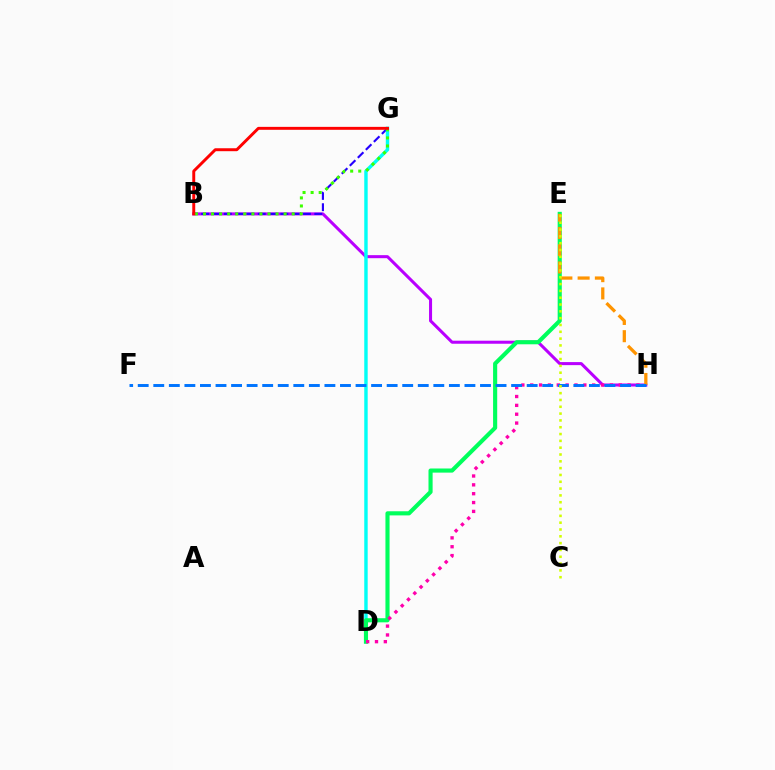{('B', 'H'): [{'color': '#b900ff', 'line_style': 'solid', 'thickness': 2.19}], ('B', 'G'): [{'color': '#2500ff', 'line_style': 'dashed', 'thickness': 1.54}, {'color': '#3dff00', 'line_style': 'dotted', 'thickness': 2.19}, {'color': '#ff0000', 'line_style': 'solid', 'thickness': 2.11}], ('D', 'G'): [{'color': '#00fff6', 'line_style': 'solid', 'thickness': 2.46}], ('D', 'E'): [{'color': '#00ff5c', 'line_style': 'solid', 'thickness': 2.97}], ('D', 'H'): [{'color': '#ff00ac', 'line_style': 'dotted', 'thickness': 2.41}], ('E', 'H'): [{'color': '#ff9400', 'line_style': 'dashed', 'thickness': 2.34}], ('F', 'H'): [{'color': '#0074ff', 'line_style': 'dashed', 'thickness': 2.11}], ('C', 'E'): [{'color': '#d1ff00', 'line_style': 'dotted', 'thickness': 1.85}]}